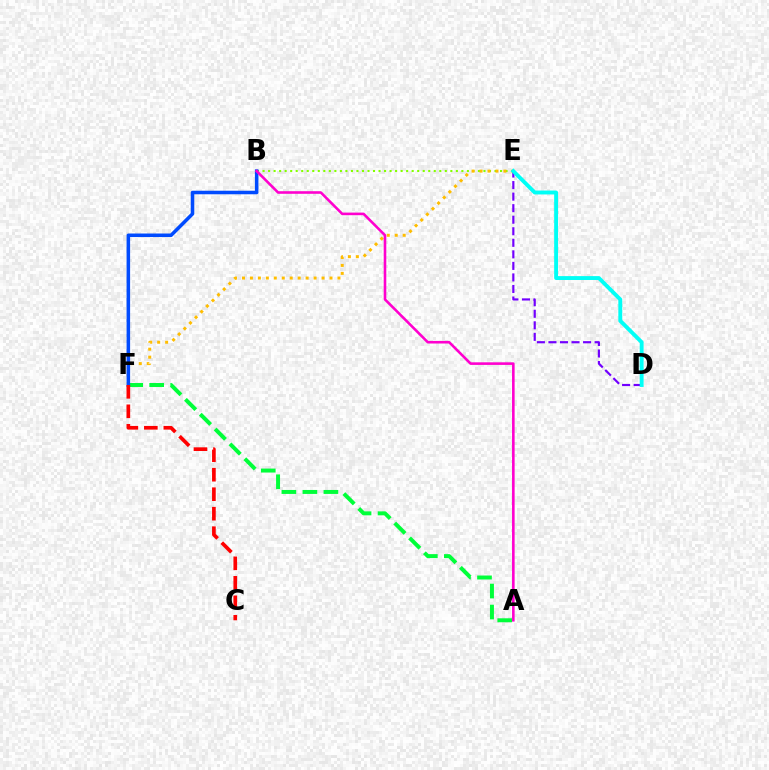{('B', 'E'): [{'color': '#84ff00', 'line_style': 'dotted', 'thickness': 1.5}], ('E', 'F'): [{'color': '#ffbd00', 'line_style': 'dotted', 'thickness': 2.16}], ('D', 'E'): [{'color': '#7200ff', 'line_style': 'dashed', 'thickness': 1.57}, {'color': '#00fff6', 'line_style': 'solid', 'thickness': 2.8}], ('A', 'F'): [{'color': '#00ff39', 'line_style': 'dashed', 'thickness': 2.85}], ('B', 'F'): [{'color': '#004bff', 'line_style': 'solid', 'thickness': 2.55}], ('A', 'B'): [{'color': '#ff00cf', 'line_style': 'solid', 'thickness': 1.87}], ('C', 'F'): [{'color': '#ff0000', 'line_style': 'dashed', 'thickness': 2.65}]}